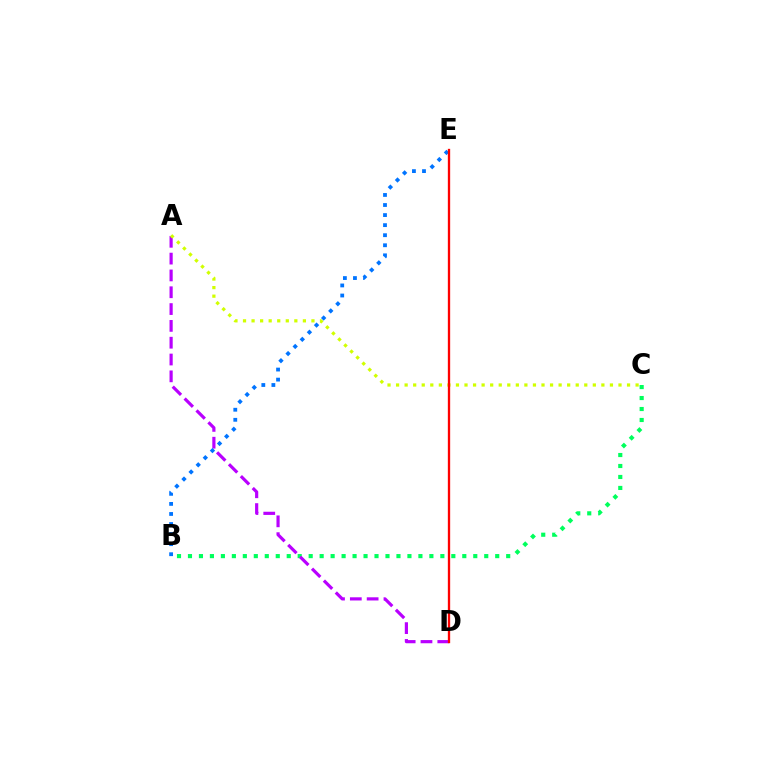{('B', 'C'): [{'color': '#00ff5c', 'line_style': 'dotted', 'thickness': 2.98}], ('A', 'D'): [{'color': '#b900ff', 'line_style': 'dashed', 'thickness': 2.28}], ('B', 'E'): [{'color': '#0074ff', 'line_style': 'dotted', 'thickness': 2.73}], ('A', 'C'): [{'color': '#d1ff00', 'line_style': 'dotted', 'thickness': 2.32}], ('D', 'E'): [{'color': '#ff0000', 'line_style': 'solid', 'thickness': 1.68}]}